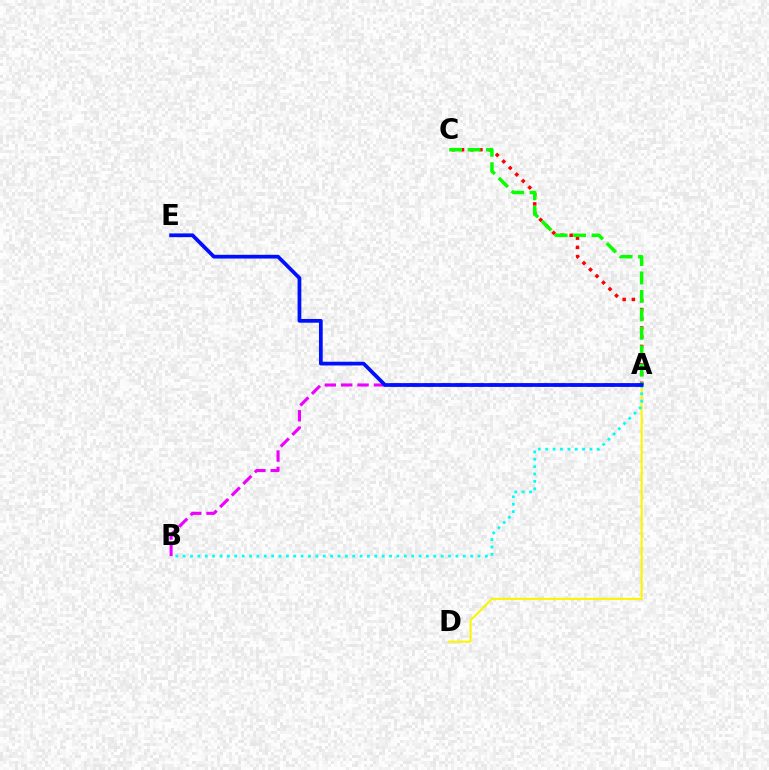{('A', 'C'): [{'color': '#ff0000', 'line_style': 'dotted', 'thickness': 2.5}, {'color': '#08ff00', 'line_style': 'dashed', 'thickness': 2.51}], ('A', 'D'): [{'color': '#fcf500', 'line_style': 'solid', 'thickness': 1.51}], ('A', 'B'): [{'color': '#ee00ff', 'line_style': 'dashed', 'thickness': 2.22}, {'color': '#00fff6', 'line_style': 'dotted', 'thickness': 2.0}], ('A', 'E'): [{'color': '#0010ff', 'line_style': 'solid', 'thickness': 2.7}]}